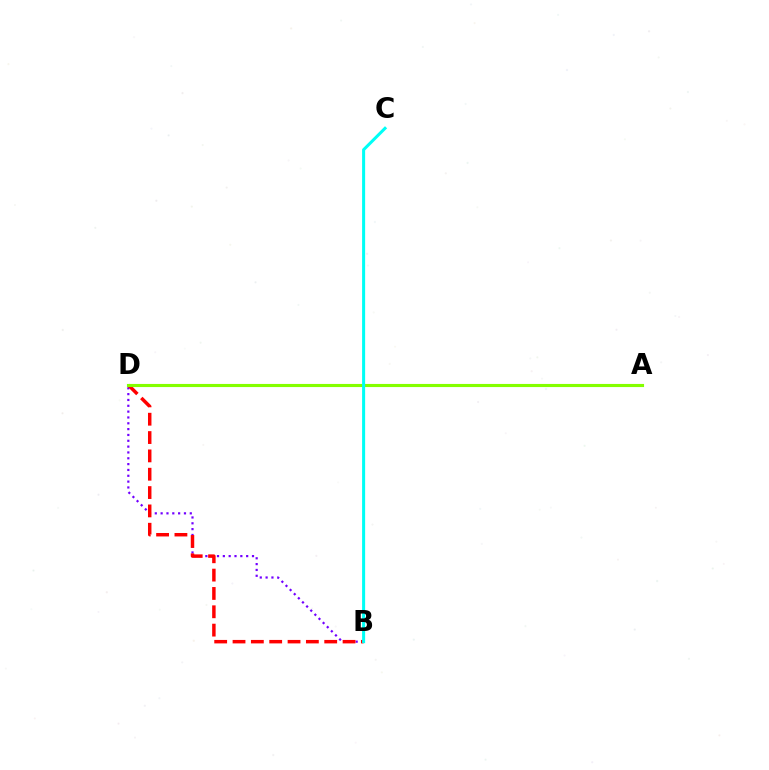{('B', 'D'): [{'color': '#7200ff', 'line_style': 'dotted', 'thickness': 1.58}, {'color': '#ff0000', 'line_style': 'dashed', 'thickness': 2.49}], ('A', 'D'): [{'color': '#84ff00', 'line_style': 'solid', 'thickness': 2.24}], ('B', 'C'): [{'color': '#00fff6', 'line_style': 'solid', 'thickness': 2.18}]}